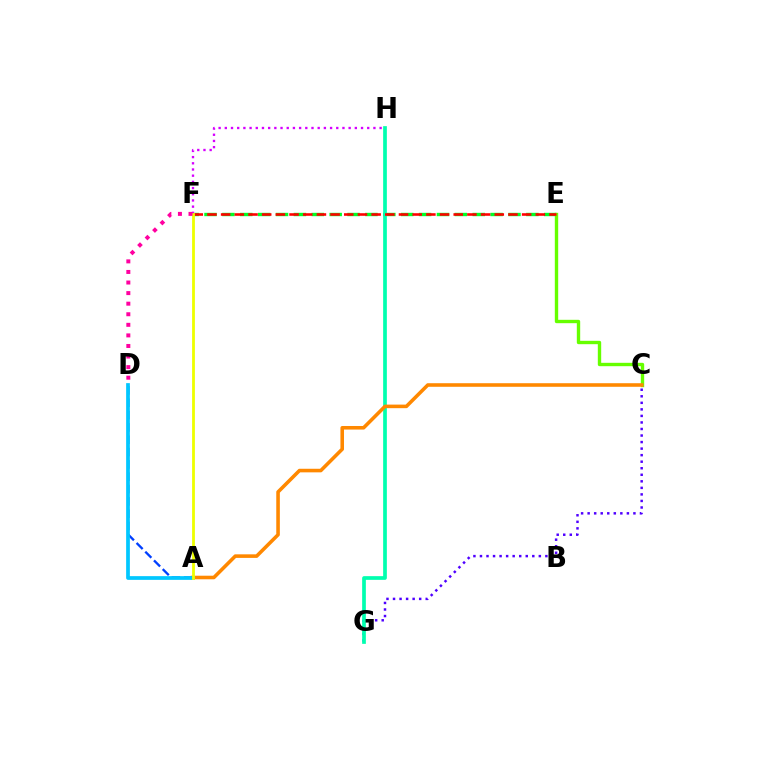{('E', 'F'): [{'color': '#00ff27', 'line_style': 'dashed', 'thickness': 2.43}, {'color': '#ff0000', 'line_style': 'dashed', 'thickness': 1.86}], ('C', 'G'): [{'color': '#4f00ff', 'line_style': 'dotted', 'thickness': 1.78}], ('G', 'H'): [{'color': '#00ffaf', 'line_style': 'solid', 'thickness': 2.67}], ('C', 'E'): [{'color': '#66ff00', 'line_style': 'solid', 'thickness': 2.43}], ('A', 'C'): [{'color': '#ff8800', 'line_style': 'solid', 'thickness': 2.57}], ('F', 'H'): [{'color': '#d600ff', 'line_style': 'dotted', 'thickness': 1.68}], ('A', 'D'): [{'color': '#003fff', 'line_style': 'dashed', 'thickness': 1.67}, {'color': '#00c7ff', 'line_style': 'solid', 'thickness': 2.67}], ('A', 'F'): [{'color': '#eeff00', 'line_style': 'solid', 'thickness': 2.02}], ('D', 'F'): [{'color': '#ff00a0', 'line_style': 'dotted', 'thickness': 2.87}]}